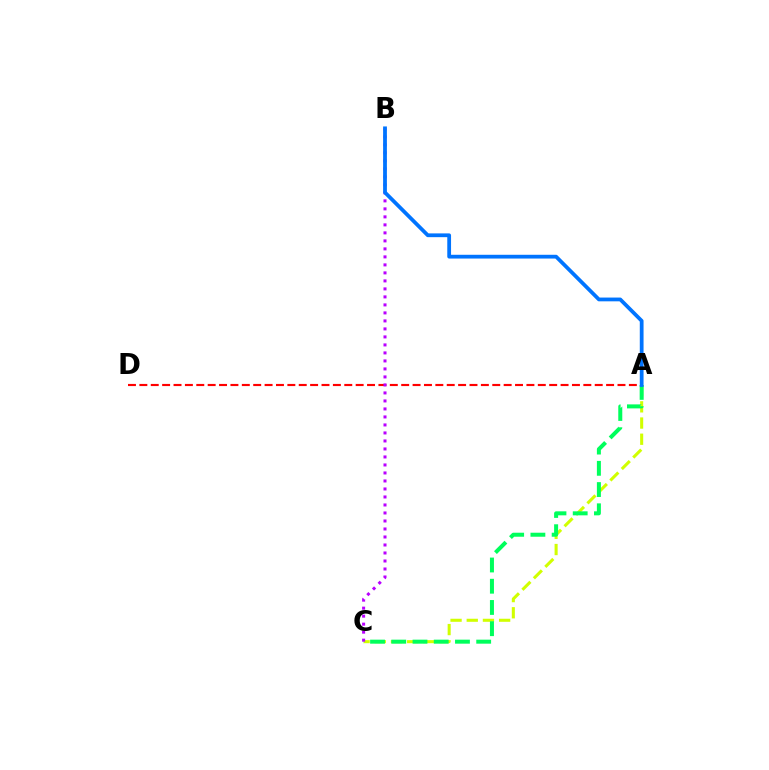{('A', 'C'): [{'color': '#d1ff00', 'line_style': 'dashed', 'thickness': 2.2}, {'color': '#00ff5c', 'line_style': 'dashed', 'thickness': 2.88}], ('A', 'D'): [{'color': '#ff0000', 'line_style': 'dashed', 'thickness': 1.55}], ('B', 'C'): [{'color': '#b900ff', 'line_style': 'dotted', 'thickness': 2.17}], ('A', 'B'): [{'color': '#0074ff', 'line_style': 'solid', 'thickness': 2.71}]}